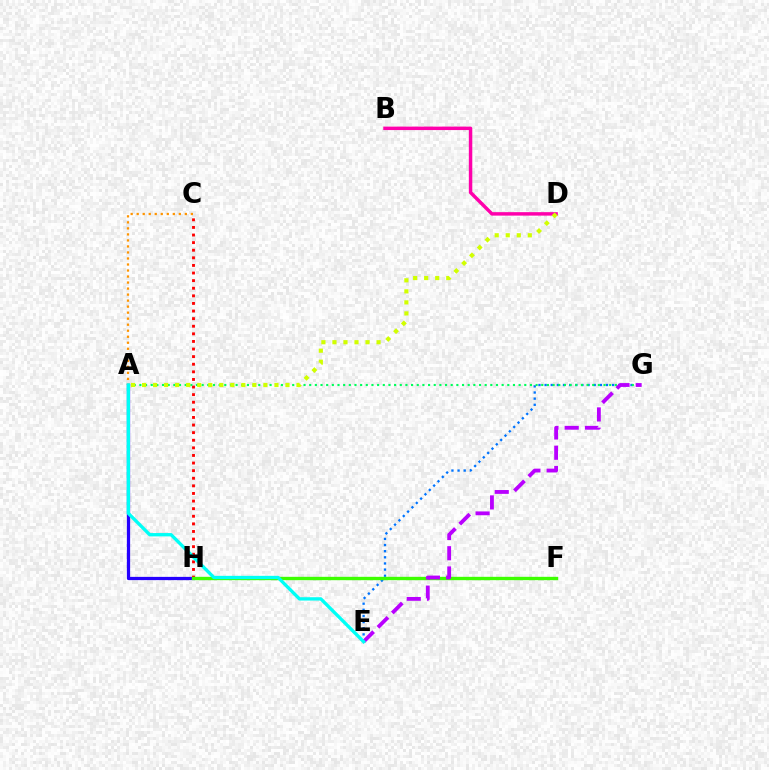{('E', 'G'): [{'color': '#0074ff', 'line_style': 'dotted', 'thickness': 1.67}, {'color': '#b900ff', 'line_style': 'dashed', 'thickness': 2.75}], ('B', 'D'): [{'color': '#ff00ac', 'line_style': 'solid', 'thickness': 2.49}], ('A', 'H'): [{'color': '#2500ff', 'line_style': 'solid', 'thickness': 2.34}], ('A', 'C'): [{'color': '#ff9400', 'line_style': 'dotted', 'thickness': 1.64}], ('C', 'H'): [{'color': '#ff0000', 'line_style': 'dotted', 'thickness': 2.07}], ('A', 'G'): [{'color': '#00ff5c', 'line_style': 'dotted', 'thickness': 1.54}], ('F', 'H'): [{'color': '#3dff00', 'line_style': 'solid', 'thickness': 2.42}], ('A', 'E'): [{'color': '#00fff6', 'line_style': 'solid', 'thickness': 2.39}], ('A', 'D'): [{'color': '#d1ff00', 'line_style': 'dotted', 'thickness': 3.0}]}